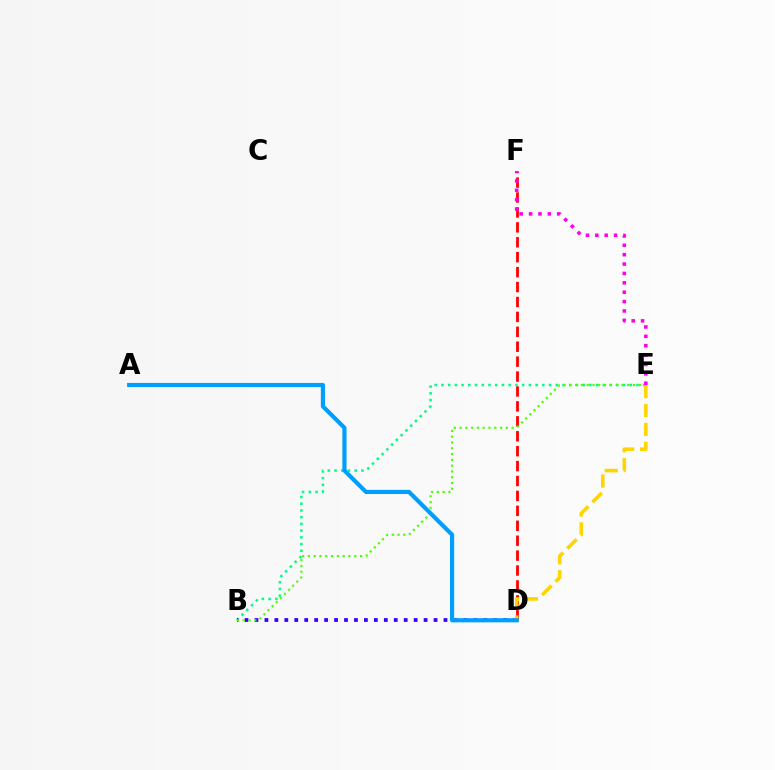{('D', 'F'): [{'color': '#ff0000', 'line_style': 'dashed', 'thickness': 2.03}], ('B', 'E'): [{'color': '#00ff86', 'line_style': 'dotted', 'thickness': 1.83}, {'color': '#4fff00', 'line_style': 'dotted', 'thickness': 1.57}], ('B', 'D'): [{'color': '#3700ff', 'line_style': 'dotted', 'thickness': 2.7}], ('D', 'E'): [{'color': '#ffd500', 'line_style': 'dashed', 'thickness': 2.57}], ('E', 'F'): [{'color': '#ff00ed', 'line_style': 'dotted', 'thickness': 2.55}], ('A', 'D'): [{'color': '#009eff', 'line_style': 'solid', 'thickness': 2.99}]}